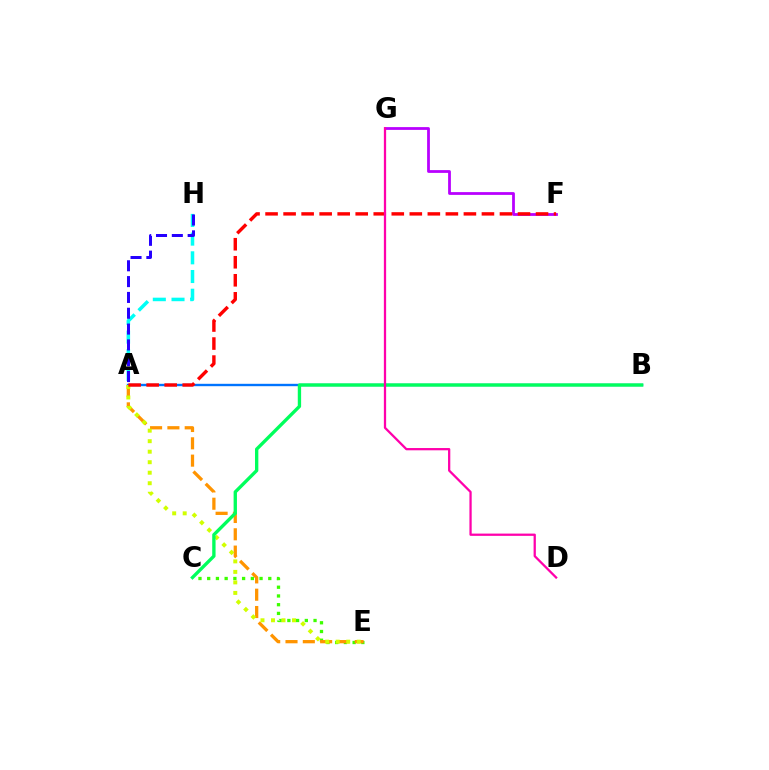{('A', 'B'): [{'color': '#0074ff', 'line_style': 'solid', 'thickness': 1.72}], ('C', 'E'): [{'color': '#3dff00', 'line_style': 'dotted', 'thickness': 2.37}], ('A', 'H'): [{'color': '#00fff6', 'line_style': 'dashed', 'thickness': 2.54}, {'color': '#2500ff', 'line_style': 'dashed', 'thickness': 2.15}], ('A', 'E'): [{'color': '#ff9400', 'line_style': 'dashed', 'thickness': 2.35}, {'color': '#d1ff00', 'line_style': 'dotted', 'thickness': 2.86}], ('F', 'G'): [{'color': '#b900ff', 'line_style': 'solid', 'thickness': 2.0}], ('A', 'F'): [{'color': '#ff0000', 'line_style': 'dashed', 'thickness': 2.45}], ('B', 'C'): [{'color': '#00ff5c', 'line_style': 'solid', 'thickness': 2.41}], ('D', 'G'): [{'color': '#ff00ac', 'line_style': 'solid', 'thickness': 1.63}]}